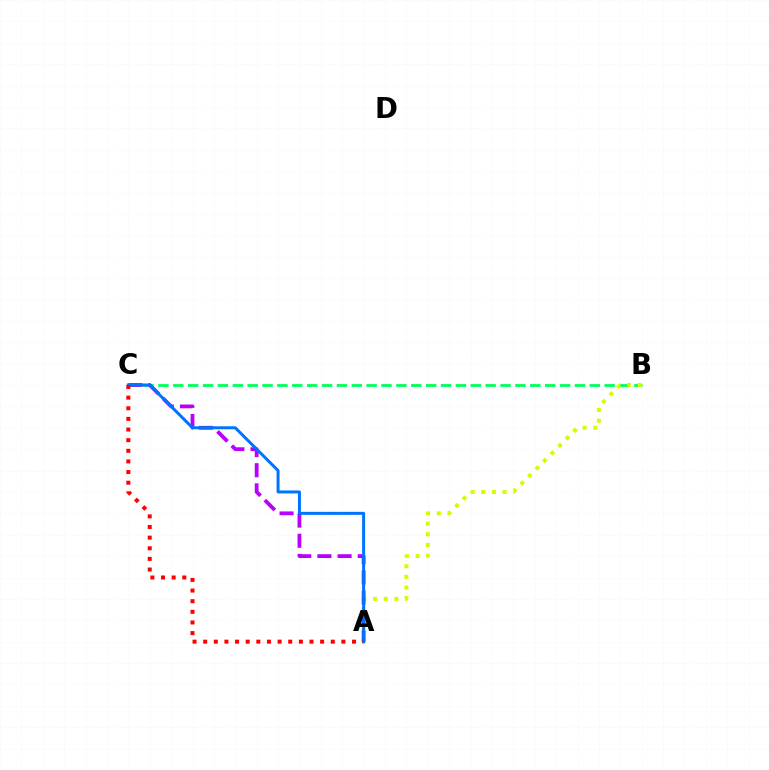{('B', 'C'): [{'color': '#00ff5c', 'line_style': 'dashed', 'thickness': 2.02}], ('A', 'B'): [{'color': '#d1ff00', 'line_style': 'dotted', 'thickness': 2.9}], ('A', 'C'): [{'color': '#b900ff', 'line_style': 'dashed', 'thickness': 2.74}, {'color': '#0074ff', 'line_style': 'solid', 'thickness': 2.16}, {'color': '#ff0000', 'line_style': 'dotted', 'thickness': 2.89}]}